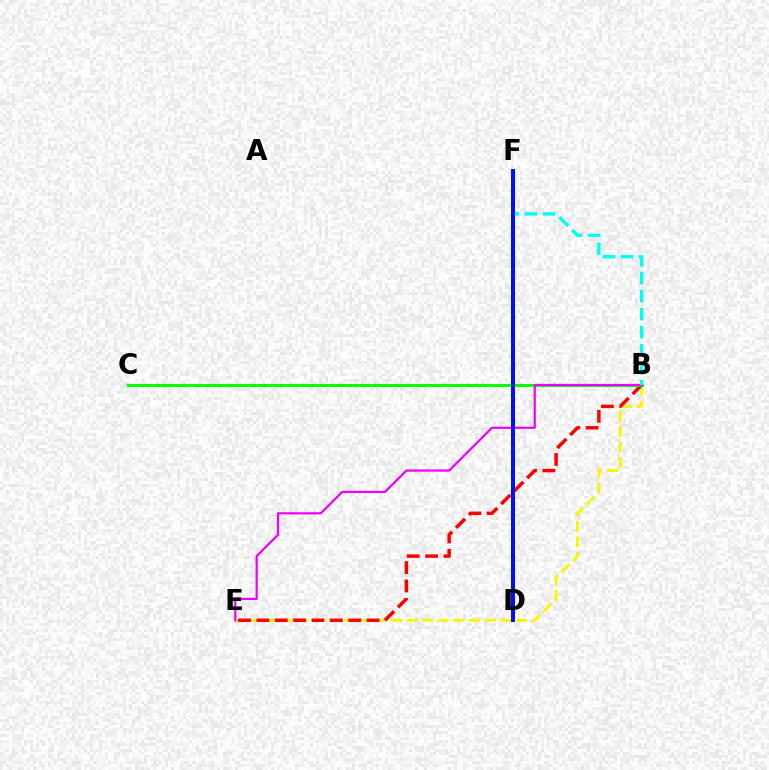{('B', 'E'): [{'color': '#fcf500', 'line_style': 'dashed', 'thickness': 2.12}, {'color': '#ff0000', 'line_style': 'dashed', 'thickness': 2.49}, {'color': '#ee00ff', 'line_style': 'solid', 'thickness': 1.59}], ('B', 'C'): [{'color': '#08ff00', 'line_style': 'solid', 'thickness': 2.19}], ('B', 'F'): [{'color': '#00fff6', 'line_style': 'dashed', 'thickness': 2.45}], ('D', 'F'): [{'color': '#0010ff', 'line_style': 'solid', 'thickness': 2.88}]}